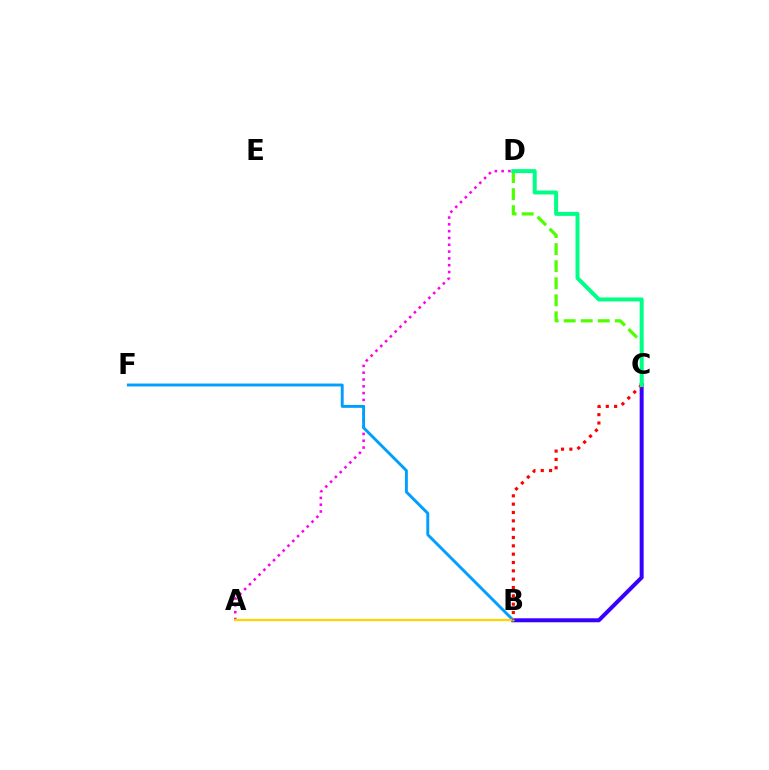{('C', 'D'): [{'color': '#4fff00', 'line_style': 'dashed', 'thickness': 2.32}, {'color': '#00ff86', 'line_style': 'solid', 'thickness': 2.86}], ('B', 'C'): [{'color': '#3700ff', 'line_style': 'solid', 'thickness': 2.87}, {'color': '#ff0000', 'line_style': 'dotted', 'thickness': 2.26}], ('A', 'D'): [{'color': '#ff00ed', 'line_style': 'dotted', 'thickness': 1.85}], ('B', 'F'): [{'color': '#009eff', 'line_style': 'solid', 'thickness': 2.08}], ('A', 'B'): [{'color': '#ffd500', 'line_style': 'solid', 'thickness': 1.62}]}